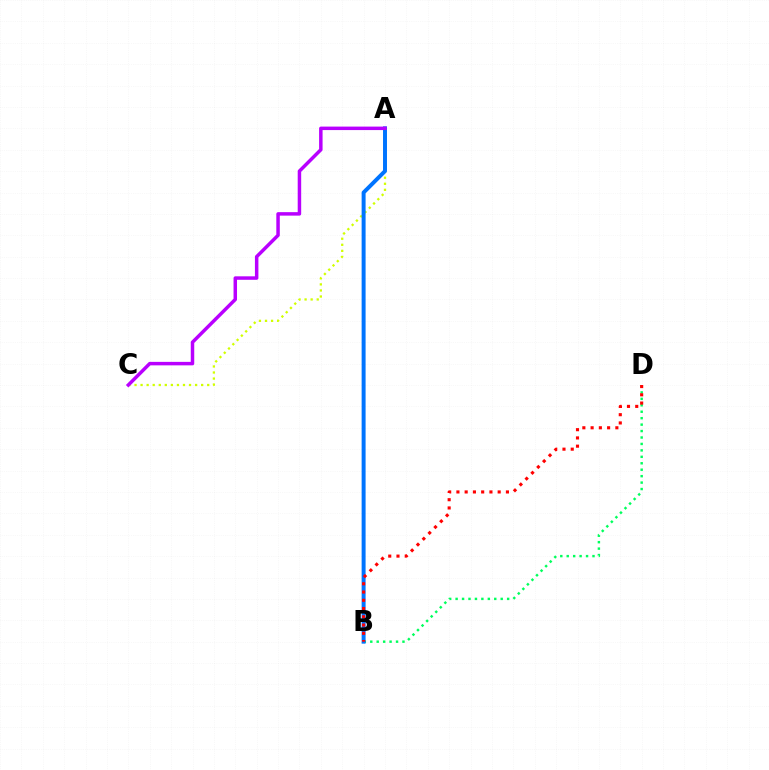{('A', 'C'): [{'color': '#d1ff00', 'line_style': 'dotted', 'thickness': 1.65}, {'color': '#b900ff', 'line_style': 'solid', 'thickness': 2.51}], ('B', 'D'): [{'color': '#00ff5c', 'line_style': 'dotted', 'thickness': 1.75}, {'color': '#ff0000', 'line_style': 'dotted', 'thickness': 2.24}], ('A', 'B'): [{'color': '#0074ff', 'line_style': 'solid', 'thickness': 2.85}]}